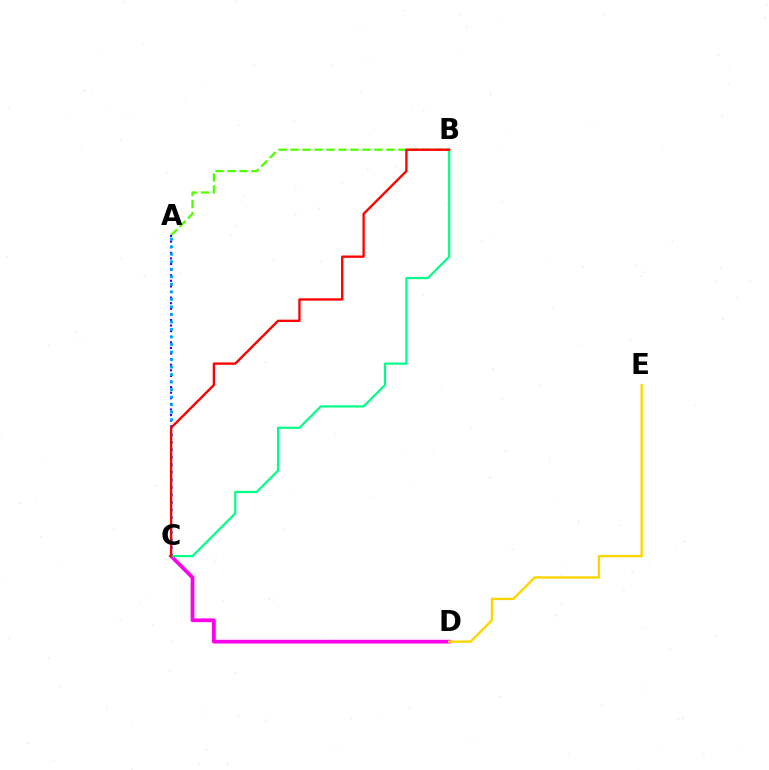{('A', 'B'): [{'color': '#4fff00', 'line_style': 'dashed', 'thickness': 1.63}], ('A', 'C'): [{'color': '#3700ff', 'line_style': 'dotted', 'thickness': 1.52}, {'color': '#009eff', 'line_style': 'dotted', 'thickness': 2.04}], ('C', 'D'): [{'color': '#ff00ed', 'line_style': 'solid', 'thickness': 2.7}], ('D', 'E'): [{'color': '#ffd500', 'line_style': 'solid', 'thickness': 1.71}], ('B', 'C'): [{'color': '#00ff86', 'line_style': 'solid', 'thickness': 1.58}, {'color': '#ff0000', 'line_style': 'solid', 'thickness': 1.68}]}